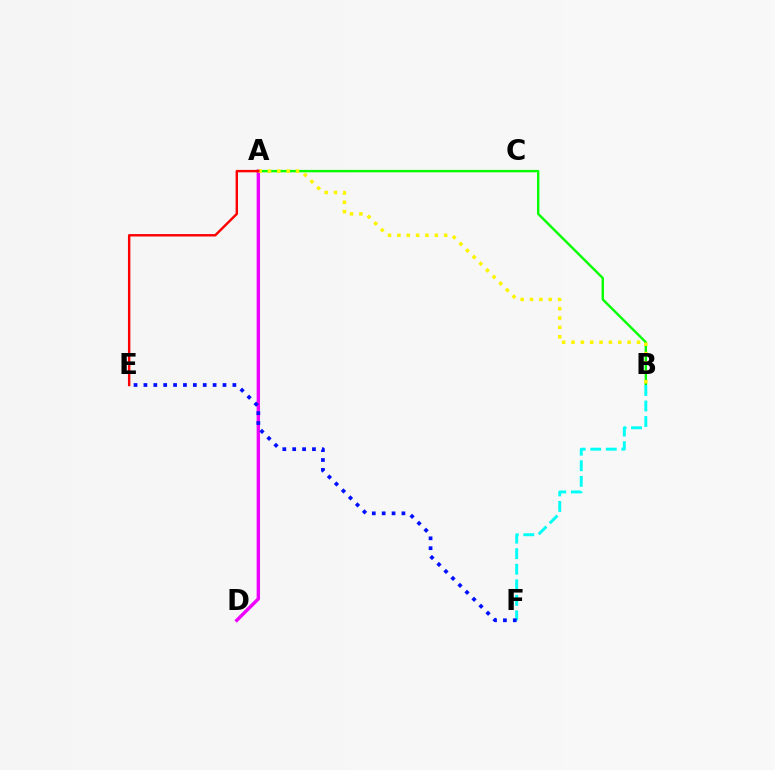{('A', 'D'): [{'color': '#ee00ff', 'line_style': 'solid', 'thickness': 2.44}], ('A', 'B'): [{'color': '#08ff00', 'line_style': 'solid', 'thickness': 1.74}, {'color': '#fcf500', 'line_style': 'dotted', 'thickness': 2.54}], ('B', 'F'): [{'color': '#00fff6', 'line_style': 'dashed', 'thickness': 2.11}], ('E', 'F'): [{'color': '#0010ff', 'line_style': 'dotted', 'thickness': 2.69}], ('A', 'E'): [{'color': '#ff0000', 'line_style': 'solid', 'thickness': 1.74}]}